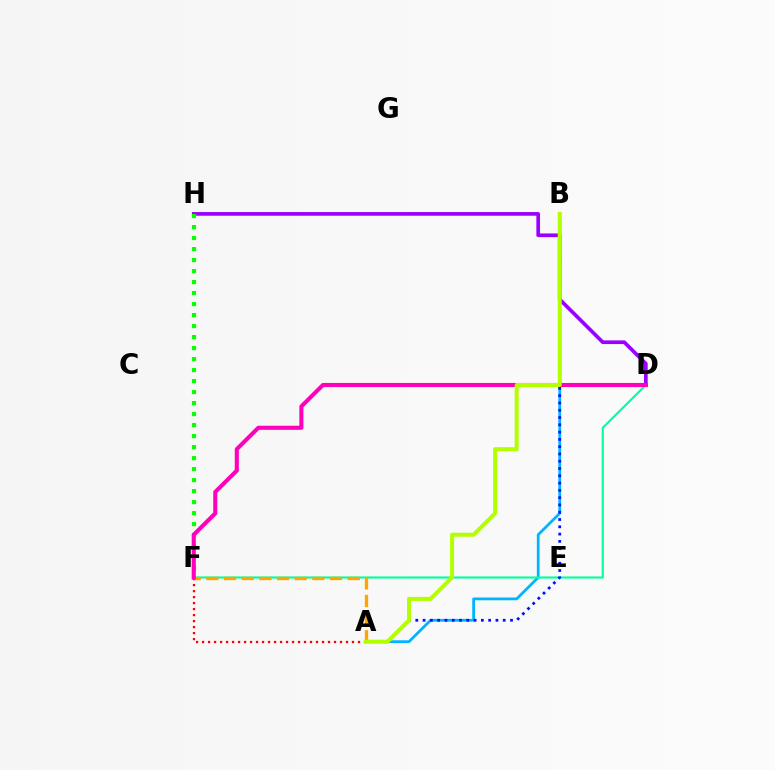{('A', 'B'): [{'color': '#00b5ff', 'line_style': 'solid', 'thickness': 2.0}, {'color': '#0010ff', 'line_style': 'dotted', 'thickness': 1.98}, {'color': '#b3ff00', 'line_style': 'solid', 'thickness': 2.88}], ('D', 'H'): [{'color': '#9b00ff', 'line_style': 'solid', 'thickness': 2.65}], ('A', 'F'): [{'color': '#ff0000', 'line_style': 'dotted', 'thickness': 1.63}, {'color': '#ffa500', 'line_style': 'dashed', 'thickness': 2.4}], ('D', 'F'): [{'color': '#00ff9d', 'line_style': 'solid', 'thickness': 1.53}, {'color': '#ff00bd', 'line_style': 'solid', 'thickness': 2.95}], ('F', 'H'): [{'color': '#08ff00', 'line_style': 'dotted', 'thickness': 2.99}]}